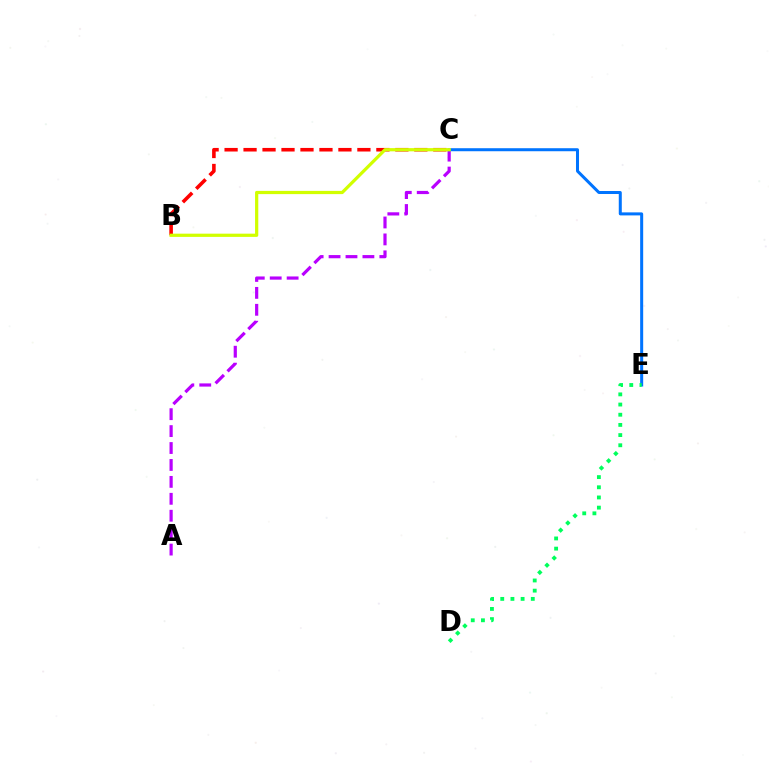{('B', 'C'): [{'color': '#ff0000', 'line_style': 'dashed', 'thickness': 2.58}, {'color': '#d1ff00', 'line_style': 'solid', 'thickness': 2.32}], ('A', 'C'): [{'color': '#b900ff', 'line_style': 'dashed', 'thickness': 2.3}], ('C', 'E'): [{'color': '#0074ff', 'line_style': 'solid', 'thickness': 2.17}], ('D', 'E'): [{'color': '#00ff5c', 'line_style': 'dotted', 'thickness': 2.77}]}